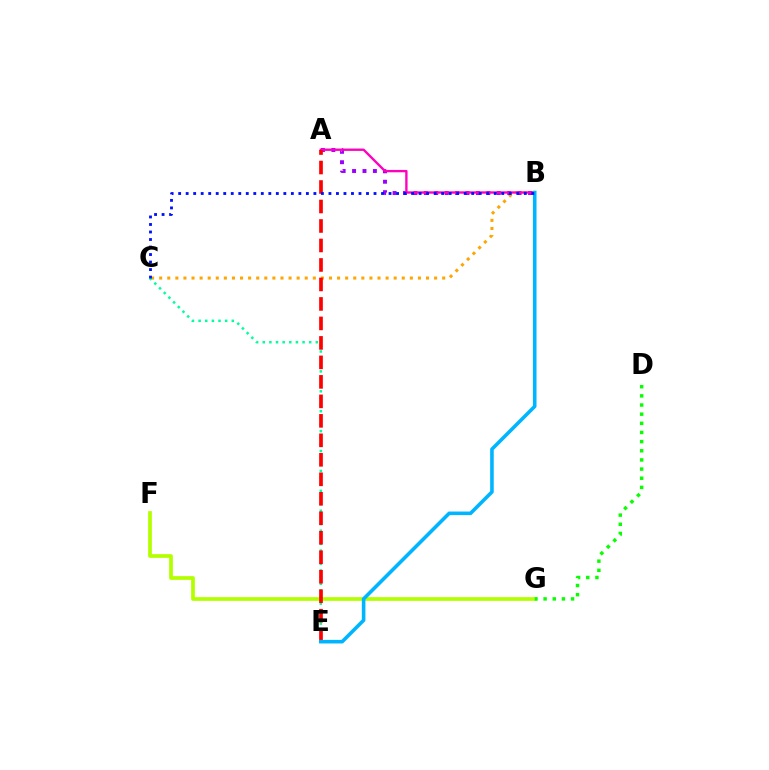{('B', 'C'): [{'color': '#ffa500', 'line_style': 'dotted', 'thickness': 2.2}, {'color': '#0010ff', 'line_style': 'dotted', 'thickness': 2.04}], ('A', 'B'): [{'color': '#9b00ff', 'line_style': 'dotted', 'thickness': 2.83}, {'color': '#ff00bd', 'line_style': 'solid', 'thickness': 1.69}], ('C', 'E'): [{'color': '#00ff9d', 'line_style': 'dotted', 'thickness': 1.8}], ('F', 'G'): [{'color': '#b3ff00', 'line_style': 'solid', 'thickness': 2.69}], ('A', 'E'): [{'color': '#ff0000', 'line_style': 'dashed', 'thickness': 2.65}], ('D', 'G'): [{'color': '#08ff00', 'line_style': 'dotted', 'thickness': 2.49}], ('B', 'E'): [{'color': '#00b5ff', 'line_style': 'solid', 'thickness': 2.58}]}